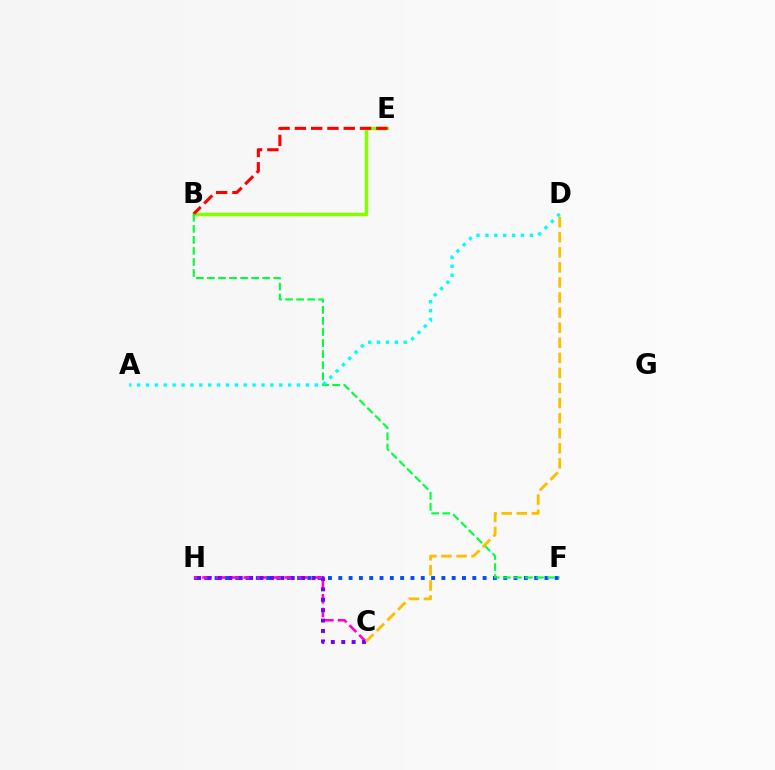{('F', 'H'): [{'color': '#004bff', 'line_style': 'dotted', 'thickness': 2.8}], ('C', 'H'): [{'color': '#ff00cf', 'line_style': 'dashed', 'thickness': 1.86}, {'color': '#7200ff', 'line_style': 'dotted', 'thickness': 2.83}], ('B', 'E'): [{'color': '#84ff00', 'line_style': 'solid', 'thickness': 2.5}, {'color': '#ff0000', 'line_style': 'dashed', 'thickness': 2.21}], ('B', 'F'): [{'color': '#00ff39', 'line_style': 'dashed', 'thickness': 1.5}], ('A', 'D'): [{'color': '#00fff6', 'line_style': 'dotted', 'thickness': 2.41}], ('C', 'D'): [{'color': '#ffbd00', 'line_style': 'dashed', 'thickness': 2.05}]}